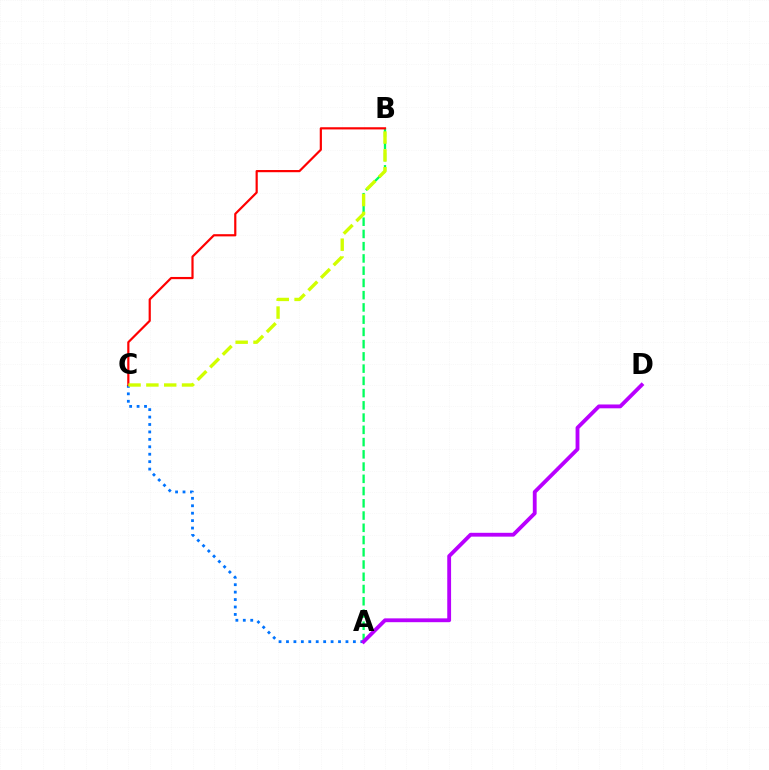{('A', 'C'): [{'color': '#0074ff', 'line_style': 'dotted', 'thickness': 2.02}], ('A', 'B'): [{'color': '#00ff5c', 'line_style': 'dashed', 'thickness': 1.66}], ('B', 'C'): [{'color': '#ff0000', 'line_style': 'solid', 'thickness': 1.58}, {'color': '#d1ff00', 'line_style': 'dashed', 'thickness': 2.42}], ('A', 'D'): [{'color': '#b900ff', 'line_style': 'solid', 'thickness': 2.76}]}